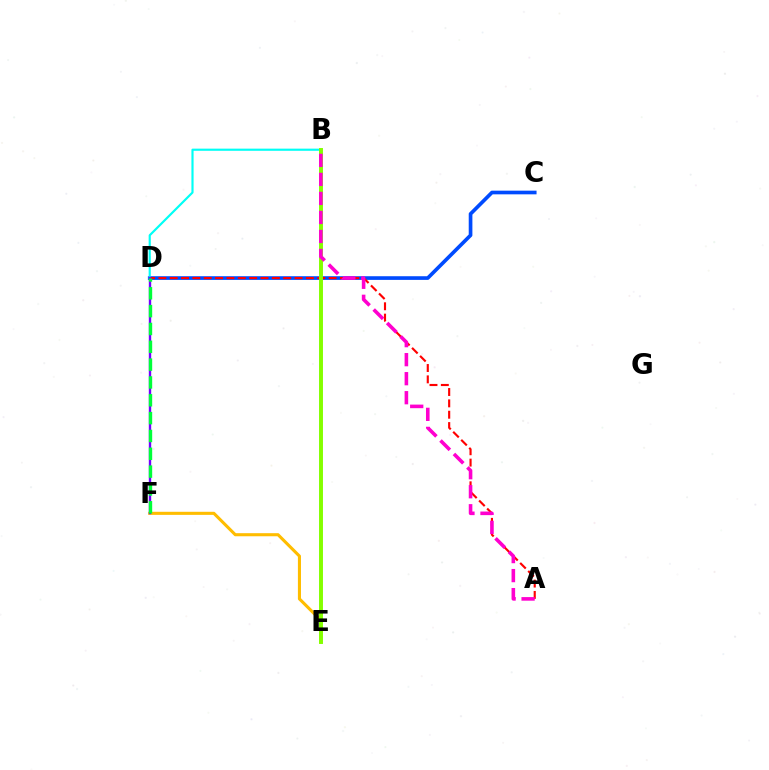{('C', 'D'): [{'color': '#004bff', 'line_style': 'solid', 'thickness': 2.64}], ('B', 'D'): [{'color': '#00fff6', 'line_style': 'solid', 'thickness': 1.56}], ('A', 'D'): [{'color': '#ff0000', 'line_style': 'dashed', 'thickness': 1.54}], ('E', 'F'): [{'color': '#ffbd00', 'line_style': 'solid', 'thickness': 2.22}], ('D', 'F'): [{'color': '#7200ff', 'line_style': 'solid', 'thickness': 1.72}, {'color': '#00ff39', 'line_style': 'dashed', 'thickness': 2.42}], ('B', 'E'): [{'color': '#84ff00', 'line_style': 'solid', 'thickness': 2.83}], ('A', 'B'): [{'color': '#ff00cf', 'line_style': 'dashed', 'thickness': 2.58}]}